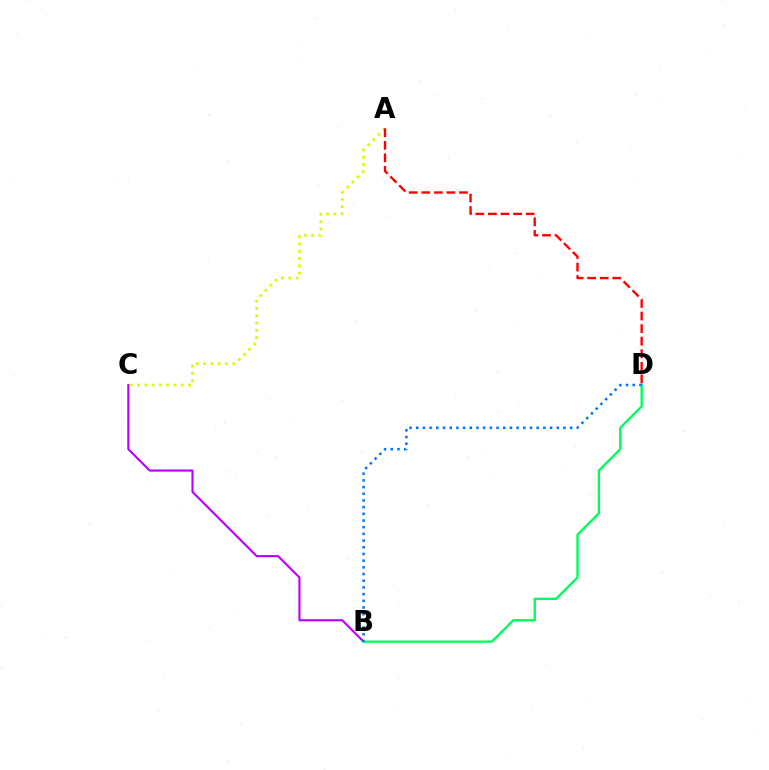{('B', 'C'): [{'color': '#b900ff', 'line_style': 'solid', 'thickness': 1.53}], ('A', 'C'): [{'color': '#d1ff00', 'line_style': 'dotted', 'thickness': 1.98}], ('B', 'D'): [{'color': '#00ff5c', 'line_style': 'solid', 'thickness': 1.71}, {'color': '#0074ff', 'line_style': 'dotted', 'thickness': 1.82}], ('A', 'D'): [{'color': '#ff0000', 'line_style': 'dashed', 'thickness': 1.71}]}